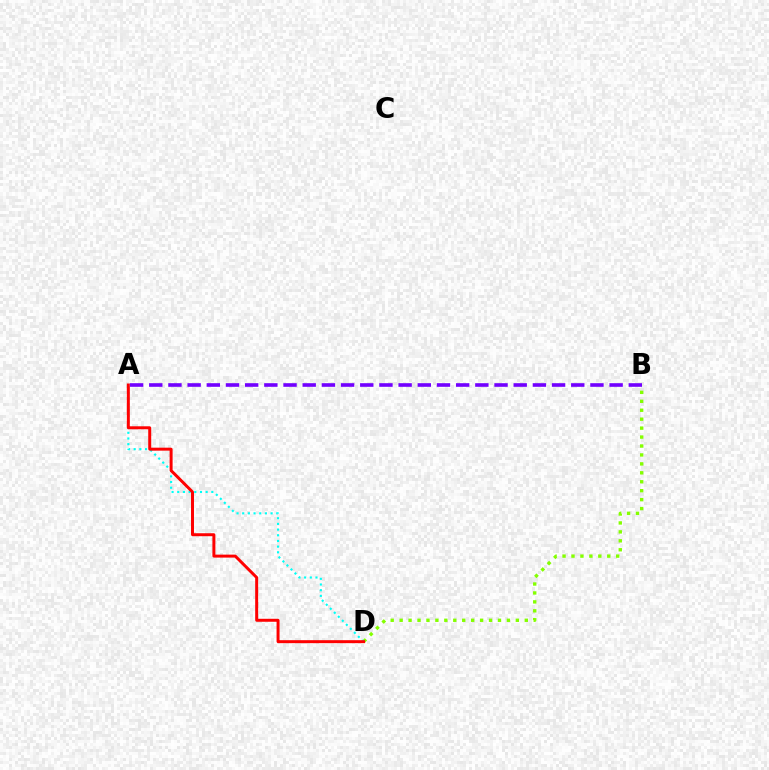{('B', 'D'): [{'color': '#84ff00', 'line_style': 'dotted', 'thickness': 2.43}], ('A', 'D'): [{'color': '#00fff6', 'line_style': 'dotted', 'thickness': 1.54}, {'color': '#ff0000', 'line_style': 'solid', 'thickness': 2.14}], ('A', 'B'): [{'color': '#7200ff', 'line_style': 'dashed', 'thickness': 2.61}]}